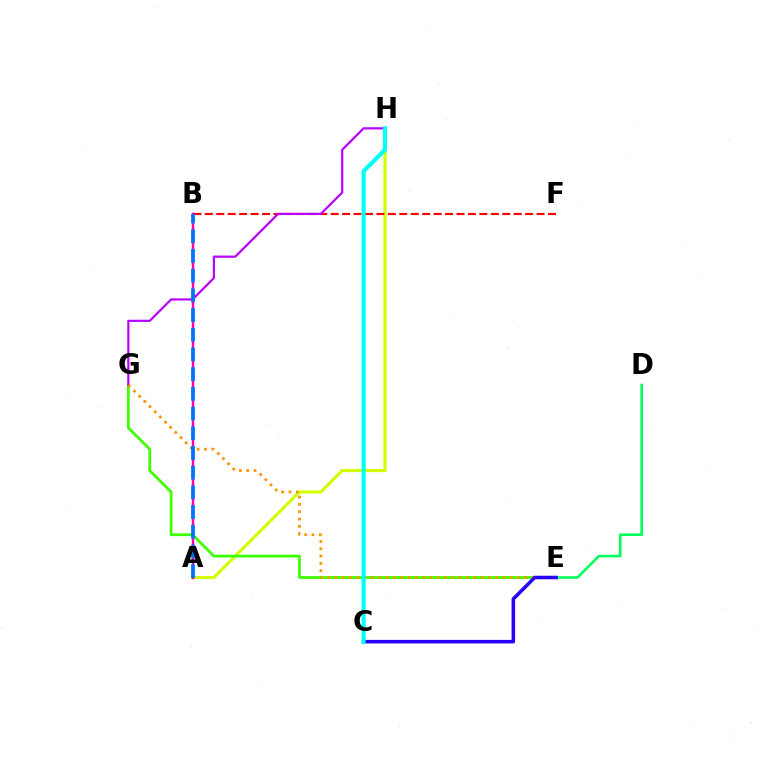{('A', 'H'): [{'color': '#d1ff00', 'line_style': 'solid', 'thickness': 2.27}], ('B', 'F'): [{'color': '#ff0000', 'line_style': 'dashed', 'thickness': 1.55}], ('E', 'G'): [{'color': '#3dff00', 'line_style': 'solid', 'thickness': 1.99}, {'color': '#ff9400', 'line_style': 'dotted', 'thickness': 1.99}], ('A', 'B'): [{'color': '#ff00ac', 'line_style': 'solid', 'thickness': 1.74}, {'color': '#0074ff', 'line_style': 'dashed', 'thickness': 2.68}], ('G', 'H'): [{'color': '#b900ff', 'line_style': 'solid', 'thickness': 1.58}], ('D', 'E'): [{'color': '#00ff5c', 'line_style': 'solid', 'thickness': 1.88}], ('C', 'E'): [{'color': '#2500ff', 'line_style': 'solid', 'thickness': 2.54}], ('C', 'H'): [{'color': '#00fff6', 'line_style': 'solid', 'thickness': 2.97}]}